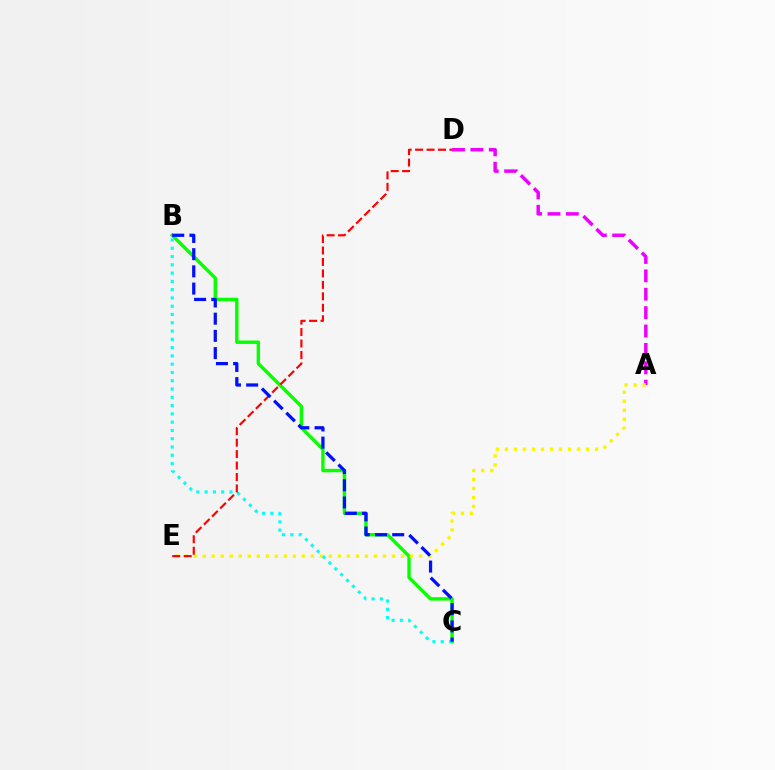{('A', 'D'): [{'color': '#ee00ff', 'line_style': 'dashed', 'thickness': 2.5}], ('B', 'C'): [{'color': '#08ff00', 'line_style': 'solid', 'thickness': 2.46}, {'color': '#00fff6', 'line_style': 'dotted', 'thickness': 2.25}, {'color': '#0010ff', 'line_style': 'dashed', 'thickness': 2.34}], ('A', 'E'): [{'color': '#fcf500', 'line_style': 'dotted', 'thickness': 2.45}], ('D', 'E'): [{'color': '#ff0000', 'line_style': 'dashed', 'thickness': 1.56}]}